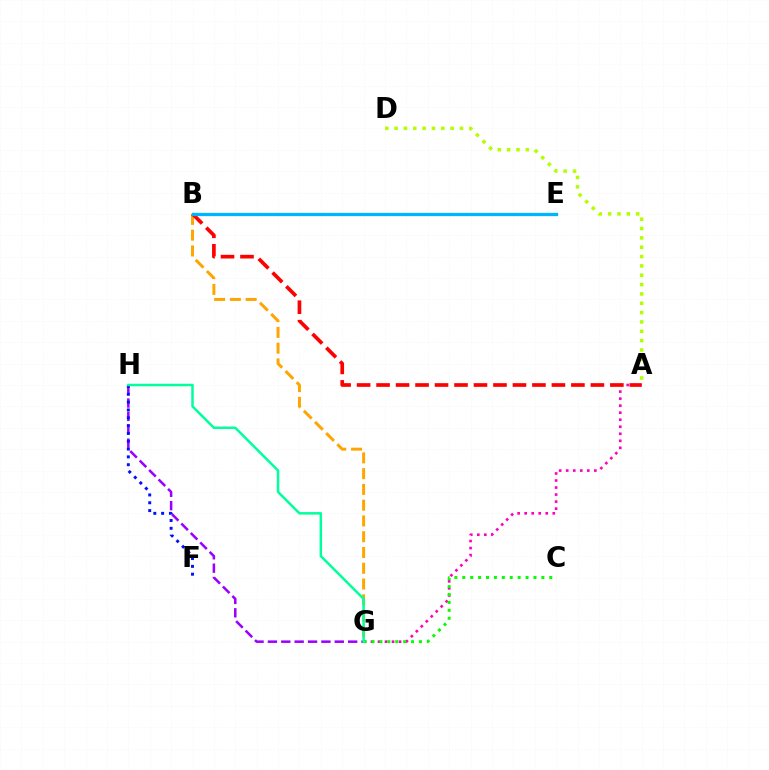{('A', 'G'): [{'color': '#ff00bd', 'line_style': 'dotted', 'thickness': 1.91}], ('B', 'G'): [{'color': '#ffa500', 'line_style': 'dashed', 'thickness': 2.14}], ('G', 'H'): [{'color': '#9b00ff', 'line_style': 'dashed', 'thickness': 1.82}, {'color': '#00ff9d', 'line_style': 'solid', 'thickness': 1.79}], ('A', 'D'): [{'color': '#b3ff00', 'line_style': 'dotted', 'thickness': 2.54}], ('F', 'H'): [{'color': '#0010ff', 'line_style': 'dotted', 'thickness': 2.13}], ('C', 'G'): [{'color': '#08ff00', 'line_style': 'dotted', 'thickness': 2.15}], ('A', 'B'): [{'color': '#ff0000', 'line_style': 'dashed', 'thickness': 2.65}], ('B', 'E'): [{'color': '#00b5ff', 'line_style': 'solid', 'thickness': 2.38}]}